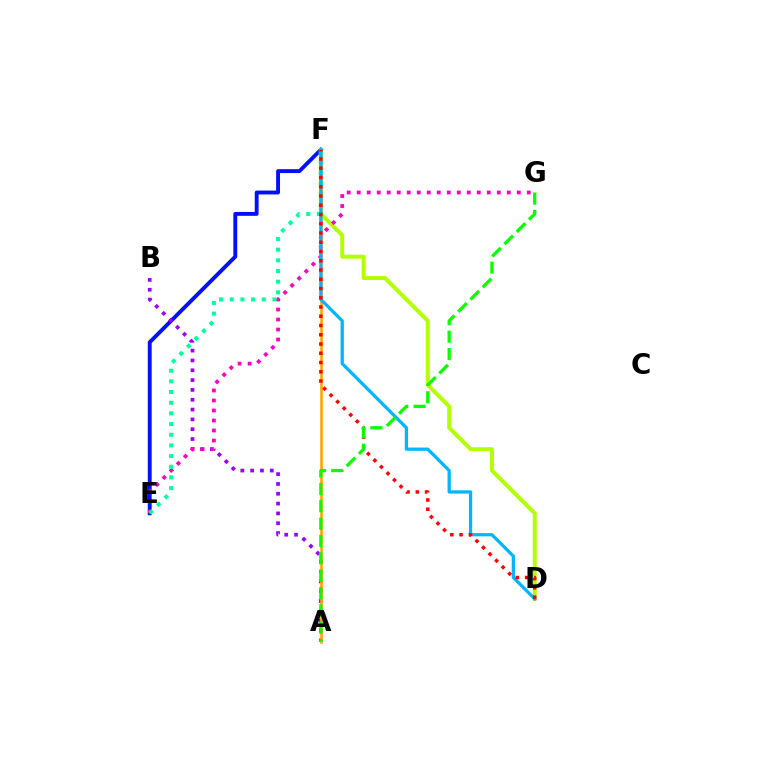{('E', 'F'): [{'color': '#0010ff', 'line_style': 'solid', 'thickness': 2.79}, {'color': '#00ff9d', 'line_style': 'dotted', 'thickness': 2.9}], ('A', 'B'): [{'color': '#9b00ff', 'line_style': 'dotted', 'thickness': 2.67}], ('D', 'F'): [{'color': '#b3ff00', 'line_style': 'solid', 'thickness': 2.85}, {'color': '#00b5ff', 'line_style': 'solid', 'thickness': 2.34}, {'color': '#ff0000', 'line_style': 'dotted', 'thickness': 2.51}], ('E', 'G'): [{'color': '#ff00bd', 'line_style': 'dotted', 'thickness': 2.72}], ('A', 'F'): [{'color': '#ffa500', 'line_style': 'solid', 'thickness': 1.85}], ('A', 'G'): [{'color': '#08ff00', 'line_style': 'dashed', 'thickness': 2.36}]}